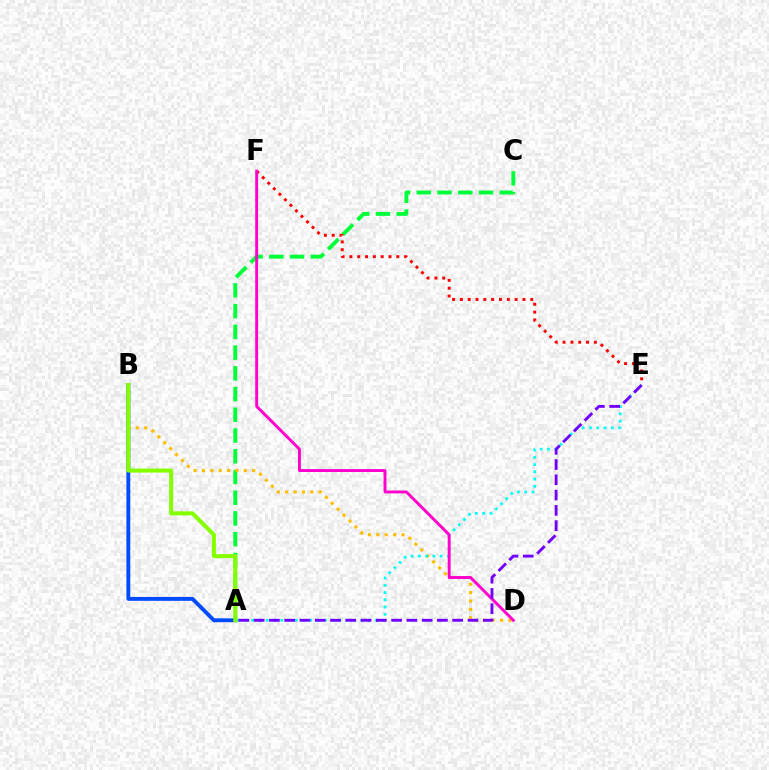{('A', 'C'): [{'color': '#00ff39', 'line_style': 'dashed', 'thickness': 2.82}], ('A', 'B'): [{'color': '#004bff', 'line_style': 'solid', 'thickness': 2.79}, {'color': '#84ff00', 'line_style': 'solid', 'thickness': 2.89}], ('B', 'D'): [{'color': '#ffbd00', 'line_style': 'dotted', 'thickness': 2.28}], ('E', 'F'): [{'color': '#ff0000', 'line_style': 'dotted', 'thickness': 2.12}], ('A', 'E'): [{'color': '#00fff6', 'line_style': 'dotted', 'thickness': 1.98}, {'color': '#7200ff', 'line_style': 'dashed', 'thickness': 2.07}], ('D', 'F'): [{'color': '#ff00cf', 'line_style': 'solid', 'thickness': 2.09}]}